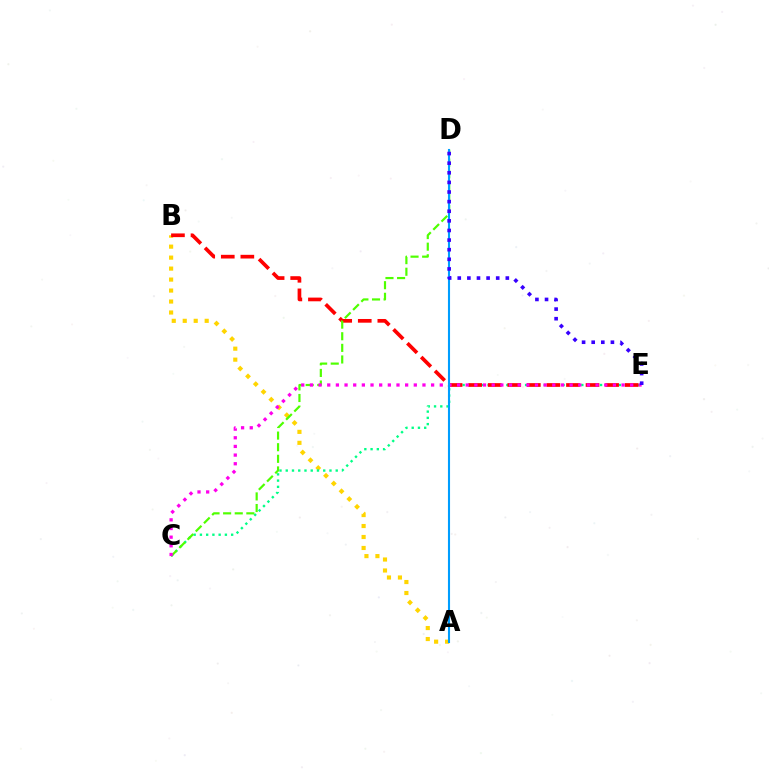{('A', 'B'): [{'color': '#ffd500', 'line_style': 'dotted', 'thickness': 2.98}], ('C', 'E'): [{'color': '#00ff86', 'line_style': 'dotted', 'thickness': 1.7}, {'color': '#ff00ed', 'line_style': 'dotted', 'thickness': 2.35}], ('B', 'E'): [{'color': '#ff0000', 'line_style': 'dashed', 'thickness': 2.66}], ('C', 'D'): [{'color': '#4fff00', 'line_style': 'dashed', 'thickness': 1.58}], ('A', 'D'): [{'color': '#009eff', 'line_style': 'solid', 'thickness': 1.51}], ('D', 'E'): [{'color': '#3700ff', 'line_style': 'dotted', 'thickness': 2.61}]}